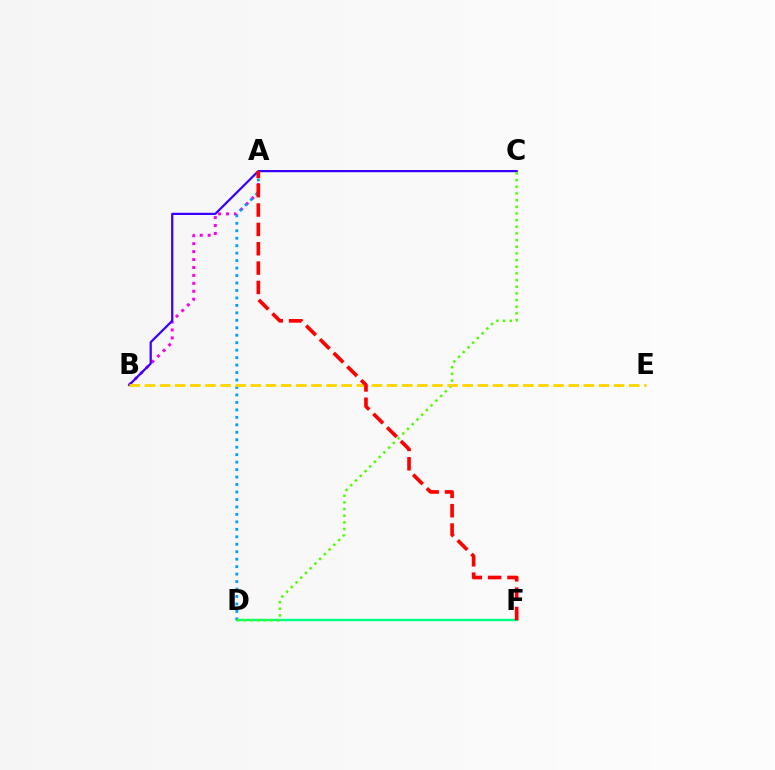{('A', 'B'): [{'color': '#ff00ed', 'line_style': 'dotted', 'thickness': 2.16}], ('D', 'F'): [{'color': '#00ff86', 'line_style': 'solid', 'thickness': 1.74}], ('B', 'C'): [{'color': '#3700ff', 'line_style': 'solid', 'thickness': 1.6}], ('A', 'D'): [{'color': '#009eff', 'line_style': 'dotted', 'thickness': 2.03}], ('C', 'D'): [{'color': '#4fff00', 'line_style': 'dotted', 'thickness': 1.81}], ('B', 'E'): [{'color': '#ffd500', 'line_style': 'dashed', 'thickness': 2.06}], ('A', 'F'): [{'color': '#ff0000', 'line_style': 'dashed', 'thickness': 2.63}]}